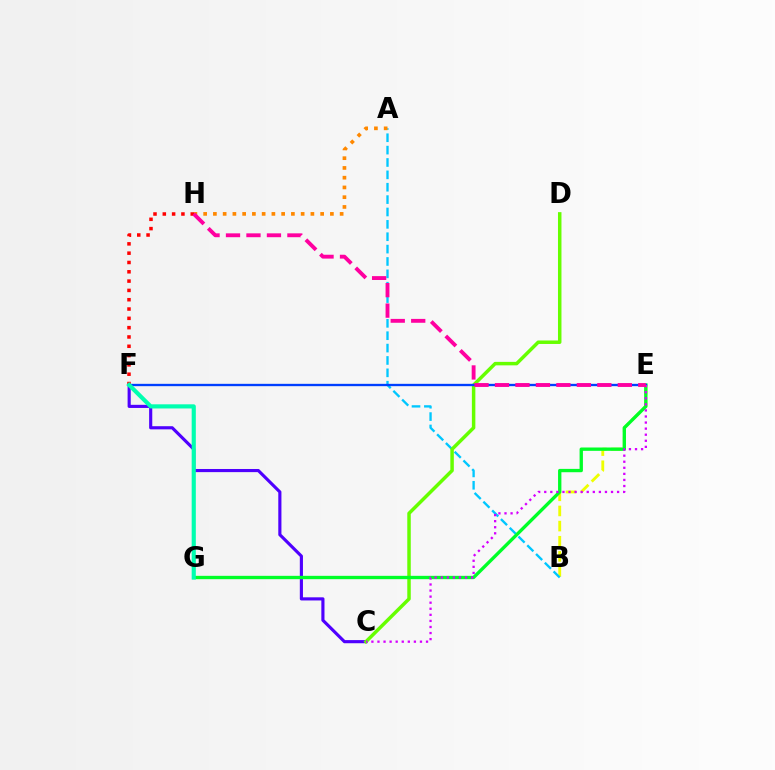{('B', 'E'): [{'color': '#eeff00', 'line_style': 'dashed', 'thickness': 2.06}], ('C', 'F'): [{'color': '#4f00ff', 'line_style': 'solid', 'thickness': 2.26}], ('A', 'B'): [{'color': '#00c7ff', 'line_style': 'dashed', 'thickness': 1.68}], ('C', 'D'): [{'color': '#66ff00', 'line_style': 'solid', 'thickness': 2.51}], ('A', 'H'): [{'color': '#ff8800', 'line_style': 'dotted', 'thickness': 2.65}], ('E', 'G'): [{'color': '#00ff27', 'line_style': 'solid', 'thickness': 2.4}], ('F', 'H'): [{'color': '#ff0000', 'line_style': 'dotted', 'thickness': 2.53}], ('E', 'F'): [{'color': '#003fff', 'line_style': 'solid', 'thickness': 1.68}], ('C', 'E'): [{'color': '#d600ff', 'line_style': 'dotted', 'thickness': 1.65}], ('F', 'G'): [{'color': '#00ffaf', 'line_style': 'solid', 'thickness': 2.98}], ('E', 'H'): [{'color': '#ff00a0', 'line_style': 'dashed', 'thickness': 2.78}]}